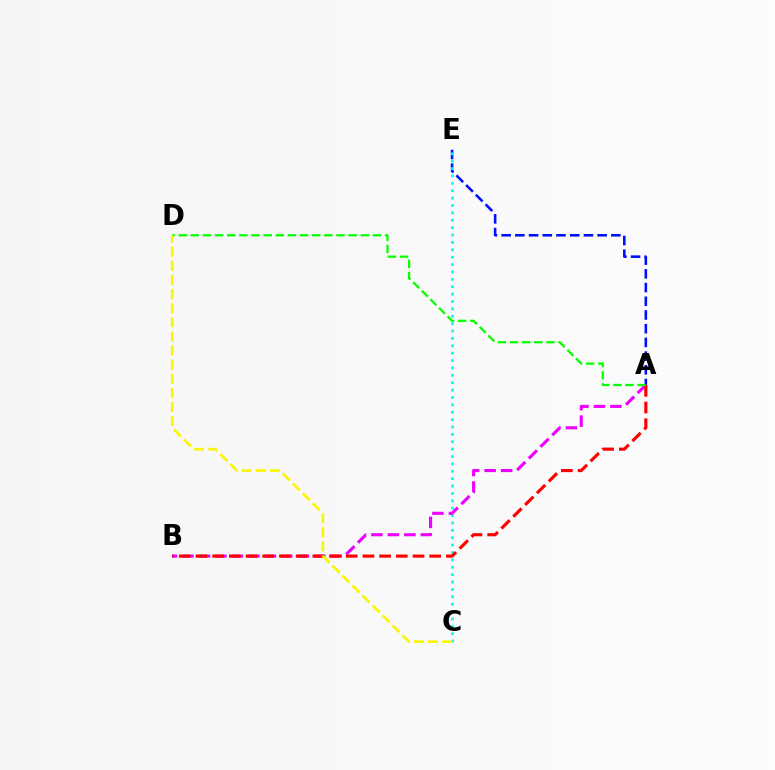{('A', 'E'): [{'color': '#0010ff', 'line_style': 'dashed', 'thickness': 1.86}], ('C', 'E'): [{'color': '#00fff6', 'line_style': 'dotted', 'thickness': 2.01}], ('A', 'B'): [{'color': '#ee00ff', 'line_style': 'dashed', 'thickness': 2.24}, {'color': '#ff0000', 'line_style': 'dashed', 'thickness': 2.27}], ('A', 'D'): [{'color': '#08ff00', 'line_style': 'dashed', 'thickness': 1.65}], ('C', 'D'): [{'color': '#fcf500', 'line_style': 'dashed', 'thickness': 1.92}]}